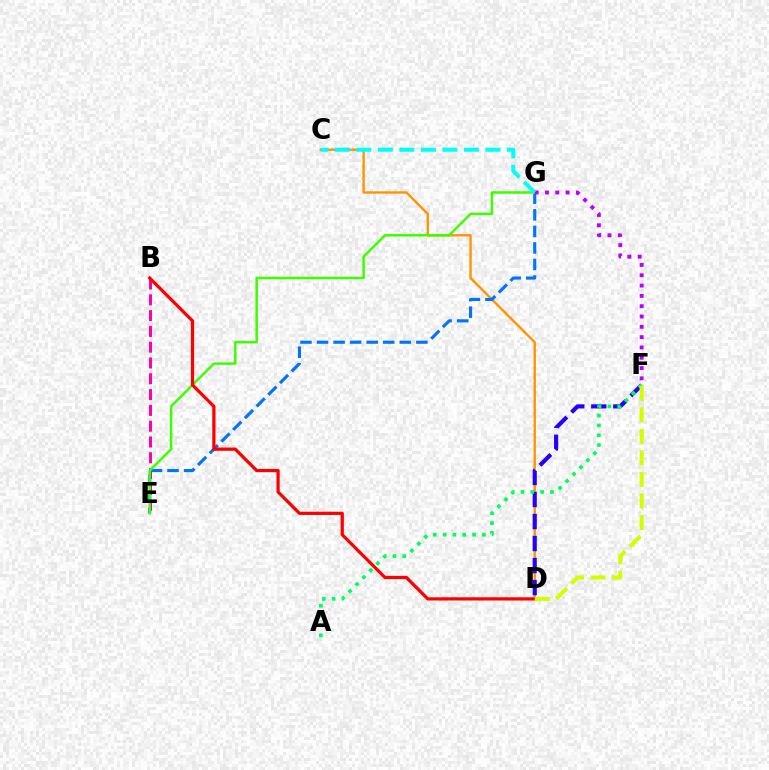{('B', 'E'): [{'color': '#ff00ac', 'line_style': 'dashed', 'thickness': 2.15}], ('C', 'D'): [{'color': '#ff9400', 'line_style': 'solid', 'thickness': 1.7}], ('D', 'F'): [{'color': '#2500ff', 'line_style': 'dashed', 'thickness': 2.99}, {'color': '#d1ff00', 'line_style': 'dashed', 'thickness': 2.93}], ('E', 'G'): [{'color': '#0074ff', 'line_style': 'dashed', 'thickness': 2.25}, {'color': '#3dff00', 'line_style': 'solid', 'thickness': 1.79}], ('F', 'G'): [{'color': '#b900ff', 'line_style': 'dotted', 'thickness': 2.8}], ('A', 'F'): [{'color': '#00ff5c', 'line_style': 'dotted', 'thickness': 2.67}], ('C', 'G'): [{'color': '#00fff6', 'line_style': 'dashed', 'thickness': 2.92}], ('B', 'D'): [{'color': '#ff0000', 'line_style': 'solid', 'thickness': 2.34}]}